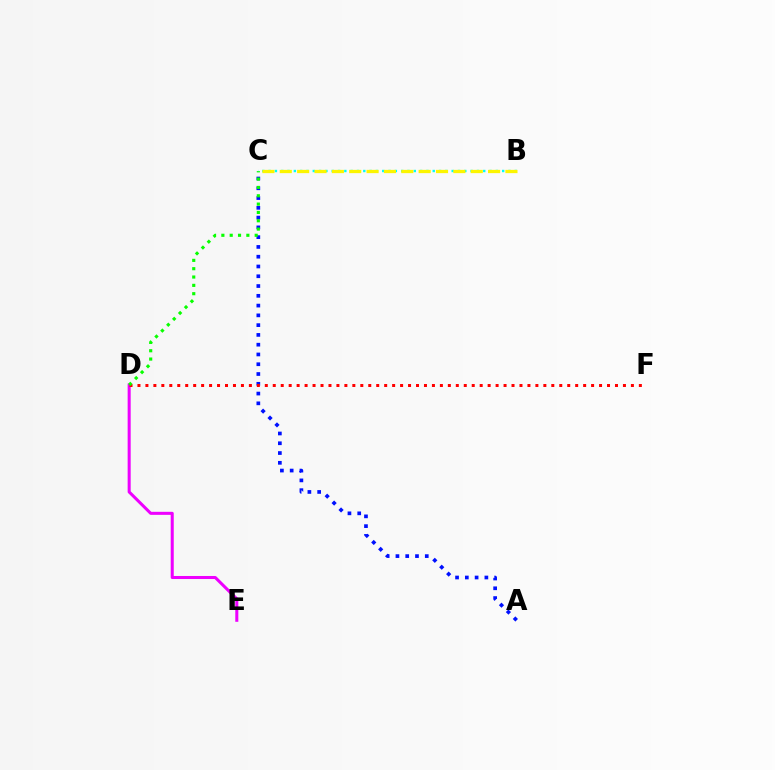{('D', 'E'): [{'color': '#ee00ff', 'line_style': 'solid', 'thickness': 2.19}], ('A', 'C'): [{'color': '#0010ff', 'line_style': 'dotted', 'thickness': 2.66}], ('D', 'F'): [{'color': '#ff0000', 'line_style': 'dotted', 'thickness': 2.16}], ('C', 'D'): [{'color': '#08ff00', 'line_style': 'dotted', 'thickness': 2.26}], ('B', 'C'): [{'color': '#00fff6', 'line_style': 'dotted', 'thickness': 1.72}, {'color': '#fcf500', 'line_style': 'dashed', 'thickness': 2.36}]}